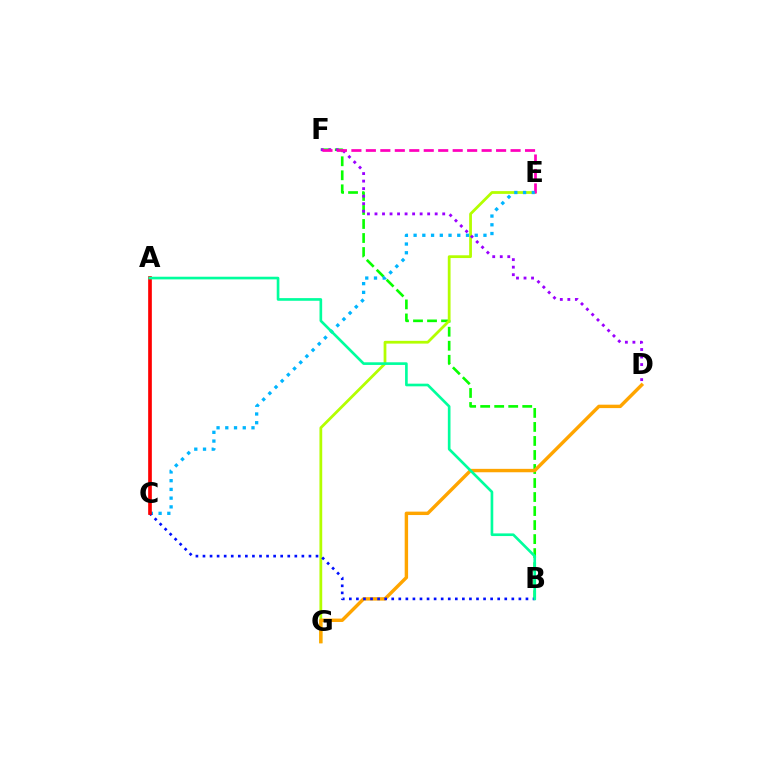{('B', 'F'): [{'color': '#08ff00', 'line_style': 'dashed', 'thickness': 1.9}], ('E', 'G'): [{'color': '#b3ff00', 'line_style': 'solid', 'thickness': 1.99}], ('D', 'F'): [{'color': '#9b00ff', 'line_style': 'dotted', 'thickness': 2.04}], ('E', 'F'): [{'color': '#ff00bd', 'line_style': 'dashed', 'thickness': 1.97}], ('C', 'E'): [{'color': '#00b5ff', 'line_style': 'dotted', 'thickness': 2.37}], ('D', 'G'): [{'color': '#ffa500', 'line_style': 'solid', 'thickness': 2.46}], ('B', 'C'): [{'color': '#0010ff', 'line_style': 'dotted', 'thickness': 1.92}], ('A', 'C'): [{'color': '#ff0000', 'line_style': 'solid', 'thickness': 2.65}], ('A', 'B'): [{'color': '#00ff9d', 'line_style': 'solid', 'thickness': 1.91}]}